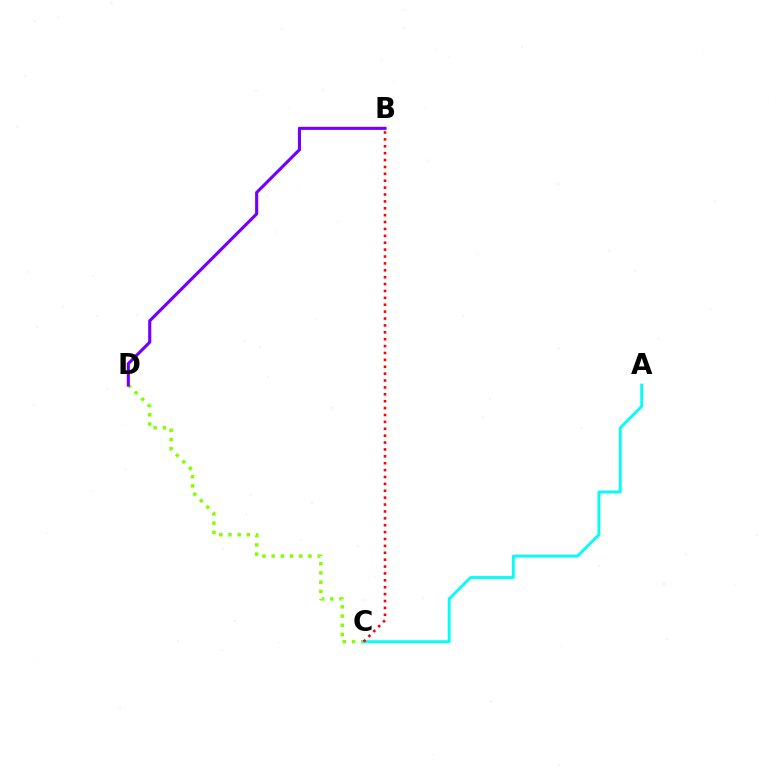{('C', 'D'): [{'color': '#84ff00', 'line_style': 'dotted', 'thickness': 2.5}], ('A', 'C'): [{'color': '#00fff6', 'line_style': 'solid', 'thickness': 2.05}], ('B', 'C'): [{'color': '#ff0000', 'line_style': 'dotted', 'thickness': 1.87}], ('B', 'D'): [{'color': '#7200ff', 'line_style': 'solid', 'thickness': 2.24}]}